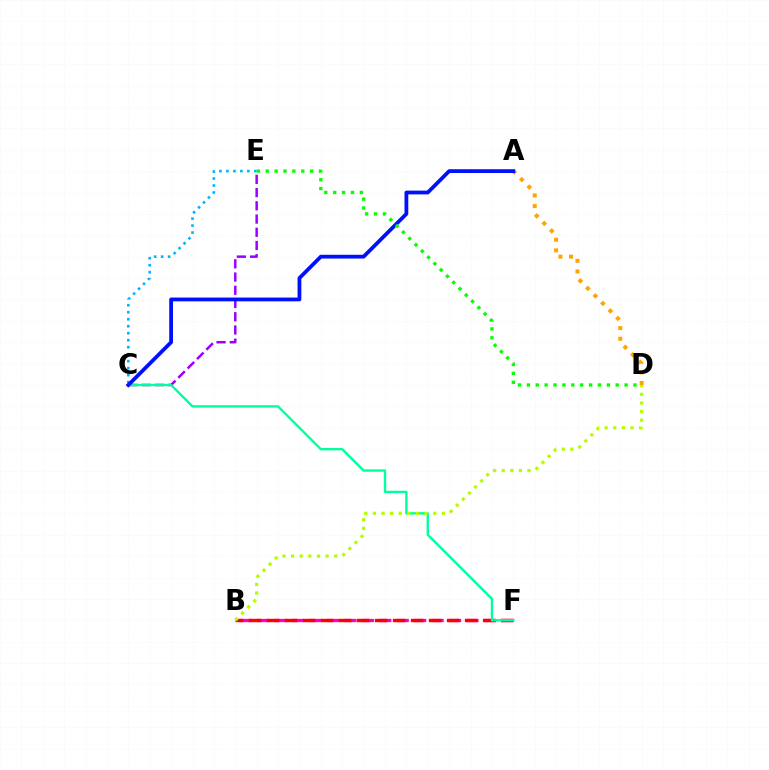{('C', 'E'): [{'color': '#9b00ff', 'line_style': 'dashed', 'thickness': 1.8}, {'color': '#00b5ff', 'line_style': 'dotted', 'thickness': 1.9}], ('B', 'F'): [{'color': '#ff00bd', 'line_style': 'dashed', 'thickness': 2.37}, {'color': '#ff0000', 'line_style': 'dashed', 'thickness': 2.45}], ('A', 'D'): [{'color': '#ffa500', 'line_style': 'dotted', 'thickness': 2.89}], ('C', 'F'): [{'color': '#00ff9d', 'line_style': 'solid', 'thickness': 1.71}], ('B', 'D'): [{'color': '#b3ff00', 'line_style': 'dotted', 'thickness': 2.34}], ('A', 'C'): [{'color': '#0010ff', 'line_style': 'solid', 'thickness': 2.73}], ('D', 'E'): [{'color': '#08ff00', 'line_style': 'dotted', 'thickness': 2.41}]}